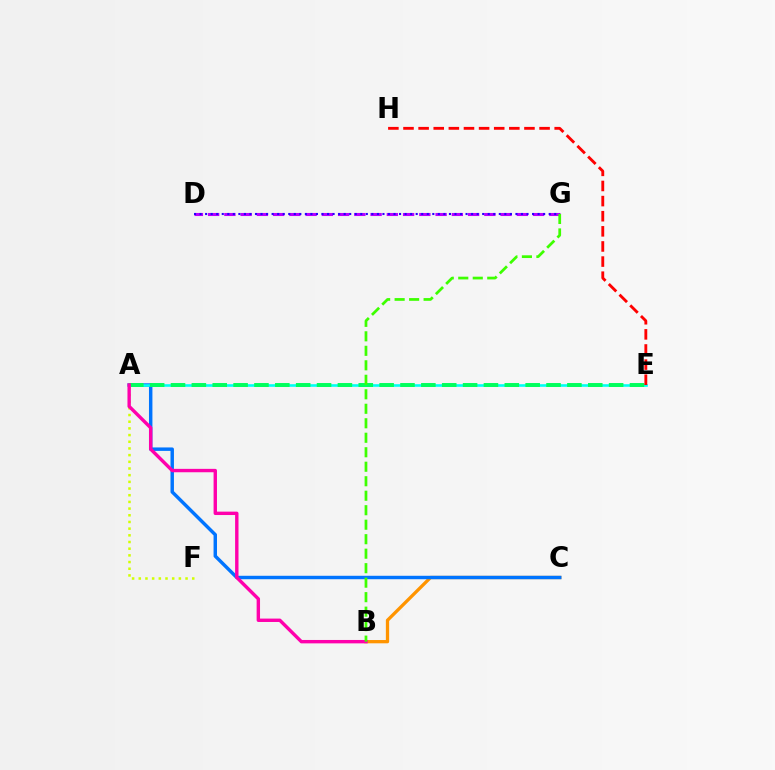{('B', 'C'): [{'color': '#ff9400', 'line_style': 'solid', 'thickness': 2.36}], ('A', 'C'): [{'color': '#0074ff', 'line_style': 'solid', 'thickness': 2.48}], ('A', 'E'): [{'color': '#00fff6', 'line_style': 'solid', 'thickness': 1.88}, {'color': '#00ff5c', 'line_style': 'dashed', 'thickness': 2.83}], ('D', 'G'): [{'color': '#b900ff', 'line_style': 'dashed', 'thickness': 2.21}, {'color': '#2500ff', 'line_style': 'dotted', 'thickness': 1.51}], ('A', 'F'): [{'color': '#d1ff00', 'line_style': 'dotted', 'thickness': 1.82}], ('E', 'H'): [{'color': '#ff0000', 'line_style': 'dashed', 'thickness': 2.05}], ('A', 'B'): [{'color': '#ff00ac', 'line_style': 'solid', 'thickness': 2.44}], ('B', 'G'): [{'color': '#3dff00', 'line_style': 'dashed', 'thickness': 1.97}]}